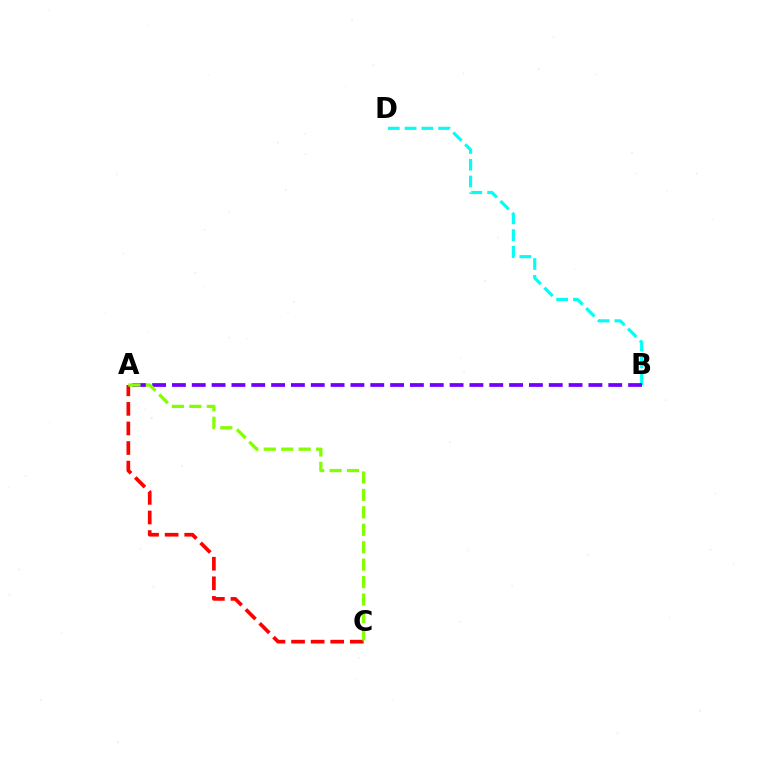{('B', 'D'): [{'color': '#00fff6', 'line_style': 'dashed', 'thickness': 2.28}], ('A', 'B'): [{'color': '#7200ff', 'line_style': 'dashed', 'thickness': 2.69}], ('A', 'C'): [{'color': '#ff0000', 'line_style': 'dashed', 'thickness': 2.66}, {'color': '#84ff00', 'line_style': 'dashed', 'thickness': 2.37}]}